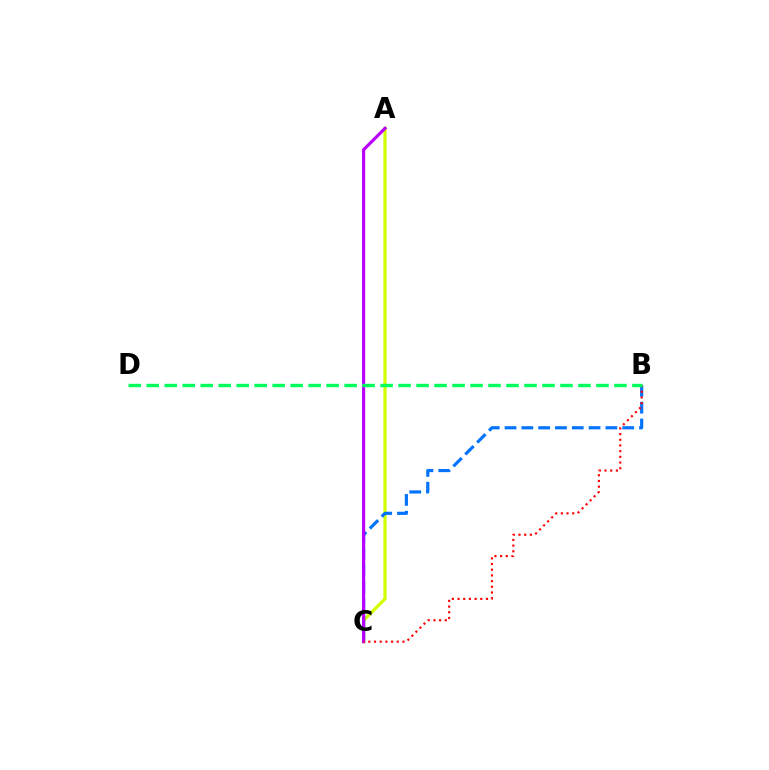{('A', 'C'): [{'color': '#d1ff00', 'line_style': 'solid', 'thickness': 2.31}, {'color': '#b900ff', 'line_style': 'solid', 'thickness': 2.26}], ('B', 'C'): [{'color': '#0074ff', 'line_style': 'dashed', 'thickness': 2.28}, {'color': '#ff0000', 'line_style': 'dotted', 'thickness': 1.55}], ('B', 'D'): [{'color': '#00ff5c', 'line_style': 'dashed', 'thickness': 2.44}]}